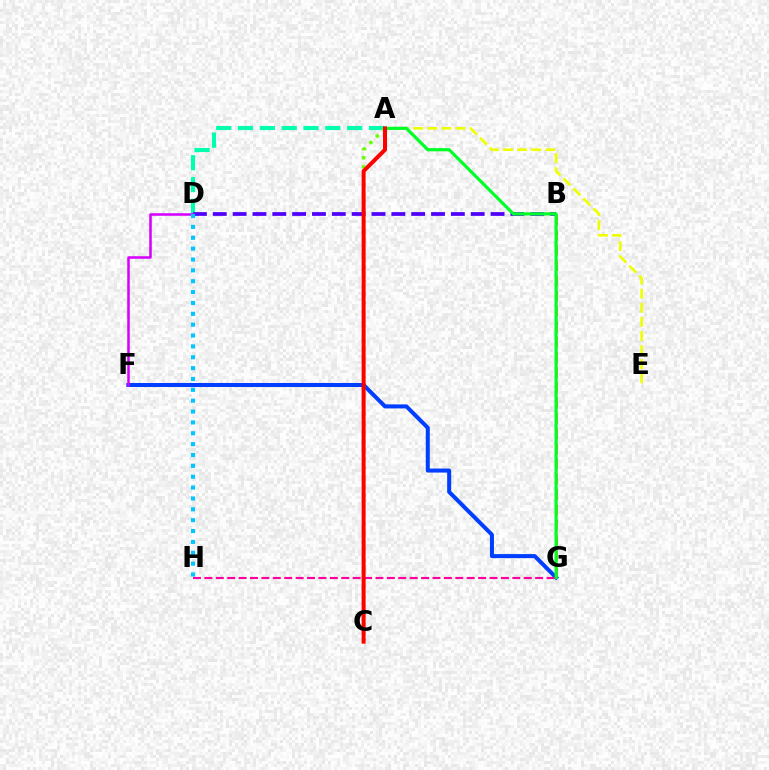{('A', 'D'): [{'color': '#00ffaf', 'line_style': 'dashed', 'thickness': 2.96}], ('B', 'D'): [{'color': '#4f00ff', 'line_style': 'dashed', 'thickness': 2.7}], ('B', 'G'): [{'color': '#ff8800', 'line_style': 'dashed', 'thickness': 2.07}], ('A', 'C'): [{'color': '#66ff00', 'line_style': 'dotted', 'thickness': 2.49}, {'color': '#ff0000', 'line_style': 'solid', 'thickness': 2.88}], ('A', 'E'): [{'color': '#eeff00', 'line_style': 'dashed', 'thickness': 1.92}], ('F', 'G'): [{'color': '#003fff', 'line_style': 'solid', 'thickness': 2.9}], ('D', 'F'): [{'color': '#d600ff', 'line_style': 'solid', 'thickness': 1.83}], ('D', 'H'): [{'color': '#00c7ff', 'line_style': 'dotted', 'thickness': 2.95}], ('A', 'G'): [{'color': '#00ff27', 'line_style': 'solid', 'thickness': 2.29}], ('G', 'H'): [{'color': '#ff00a0', 'line_style': 'dashed', 'thickness': 1.55}]}